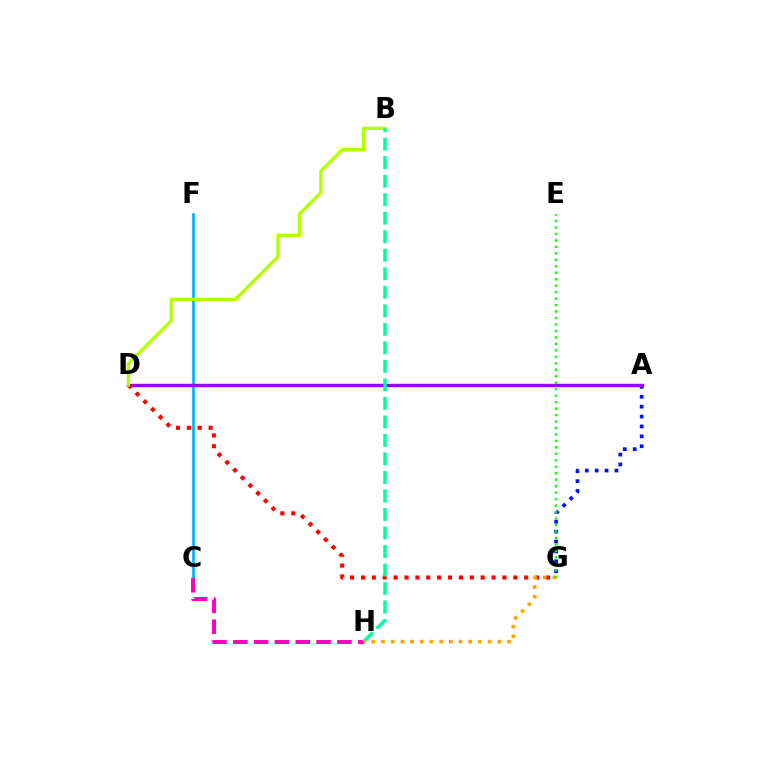{('C', 'F'): [{'color': '#00b5ff', 'line_style': 'solid', 'thickness': 1.95}], ('A', 'G'): [{'color': '#0010ff', 'line_style': 'dotted', 'thickness': 2.69}], ('C', 'H'): [{'color': '#ff00bd', 'line_style': 'dashed', 'thickness': 2.83}], ('A', 'D'): [{'color': '#9b00ff', 'line_style': 'solid', 'thickness': 2.47}], ('D', 'G'): [{'color': '#ff0000', 'line_style': 'dotted', 'thickness': 2.96}], ('B', 'D'): [{'color': '#b3ff00', 'line_style': 'solid', 'thickness': 2.37}], ('B', 'H'): [{'color': '#00ff9d', 'line_style': 'dashed', 'thickness': 2.52}], ('G', 'H'): [{'color': '#ffa500', 'line_style': 'dotted', 'thickness': 2.63}], ('E', 'G'): [{'color': '#08ff00', 'line_style': 'dotted', 'thickness': 1.76}]}